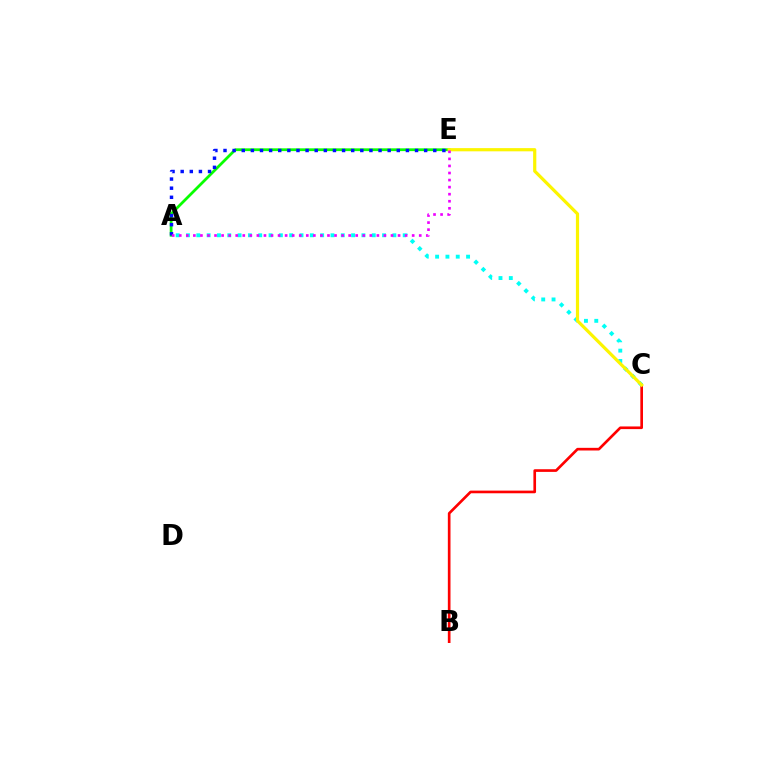{('A', 'E'): [{'color': '#08ff00', 'line_style': 'solid', 'thickness': 1.99}, {'color': '#0010ff', 'line_style': 'dotted', 'thickness': 2.48}, {'color': '#ee00ff', 'line_style': 'dotted', 'thickness': 1.92}], ('B', 'C'): [{'color': '#ff0000', 'line_style': 'solid', 'thickness': 1.91}], ('A', 'C'): [{'color': '#00fff6', 'line_style': 'dotted', 'thickness': 2.8}], ('C', 'E'): [{'color': '#fcf500', 'line_style': 'solid', 'thickness': 2.3}]}